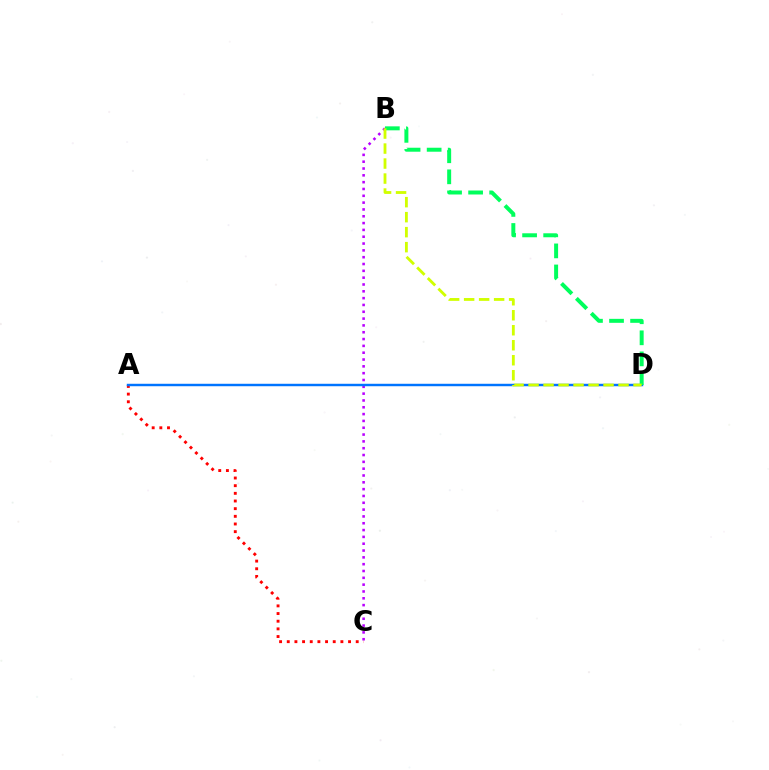{('A', 'C'): [{'color': '#ff0000', 'line_style': 'dotted', 'thickness': 2.08}], ('B', 'C'): [{'color': '#b900ff', 'line_style': 'dotted', 'thickness': 1.85}], ('A', 'D'): [{'color': '#0074ff', 'line_style': 'solid', 'thickness': 1.76}], ('B', 'D'): [{'color': '#00ff5c', 'line_style': 'dashed', 'thickness': 2.86}, {'color': '#d1ff00', 'line_style': 'dashed', 'thickness': 2.04}]}